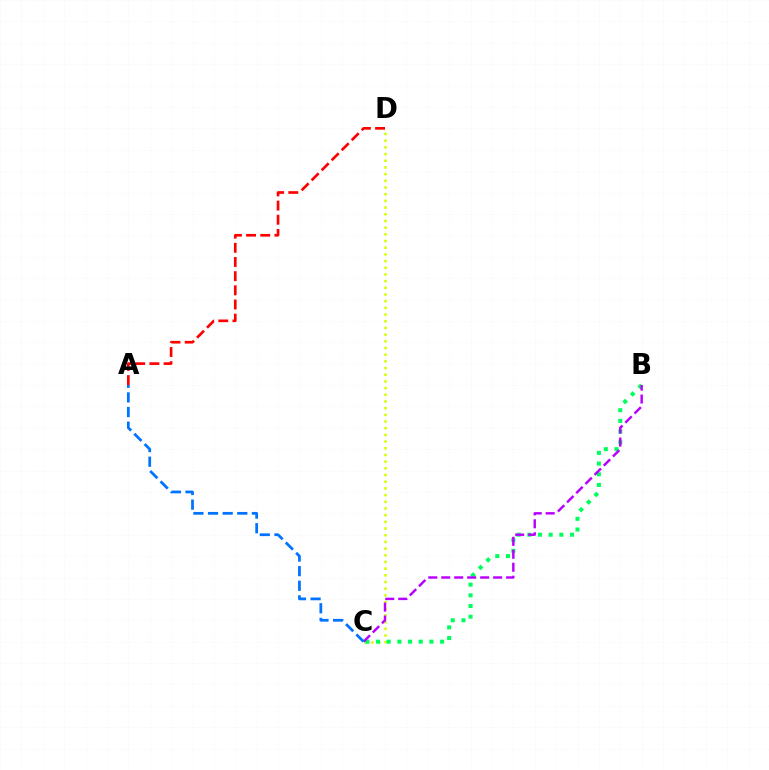{('C', 'D'): [{'color': '#d1ff00', 'line_style': 'dotted', 'thickness': 1.82}], ('B', 'C'): [{'color': '#00ff5c', 'line_style': 'dotted', 'thickness': 2.9}, {'color': '#b900ff', 'line_style': 'dashed', 'thickness': 1.76}], ('A', 'D'): [{'color': '#ff0000', 'line_style': 'dashed', 'thickness': 1.92}], ('A', 'C'): [{'color': '#0074ff', 'line_style': 'dashed', 'thickness': 1.99}]}